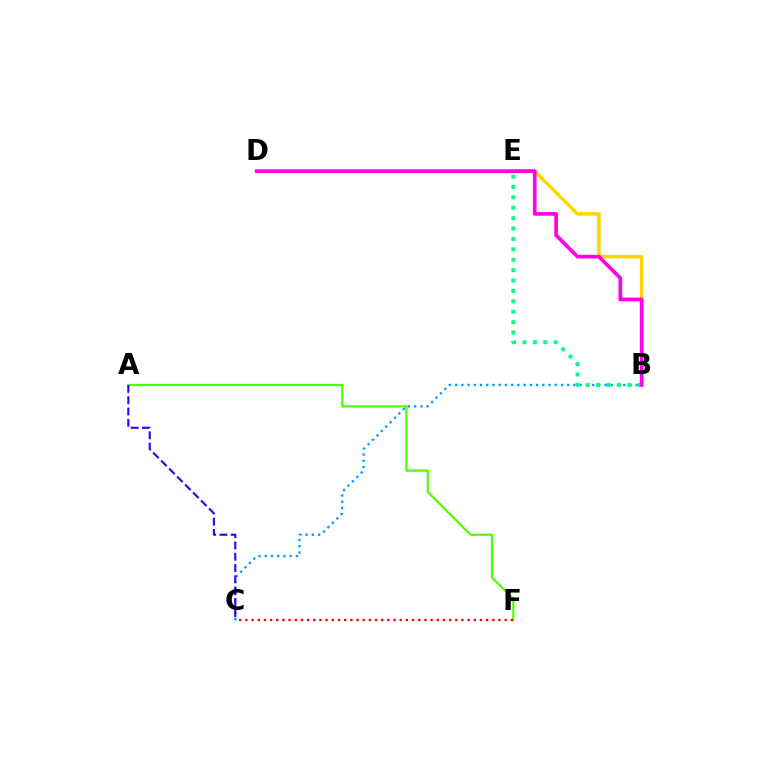{('B', 'C'): [{'color': '#009eff', 'line_style': 'dotted', 'thickness': 1.69}], ('A', 'F'): [{'color': '#4fff00', 'line_style': 'solid', 'thickness': 1.55}], ('A', 'C'): [{'color': '#3700ff', 'line_style': 'dashed', 'thickness': 1.53}], ('B', 'E'): [{'color': '#ffd500', 'line_style': 'solid', 'thickness': 2.54}, {'color': '#00ff86', 'line_style': 'dotted', 'thickness': 2.82}], ('C', 'F'): [{'color': '#ff0000', 'line_style': 'dotted', 'thickness': 1.68}], ('B', 'D'): [{'color': '#ff00ed', 'line_style': 'solid', 'thickness': 2.64}]}